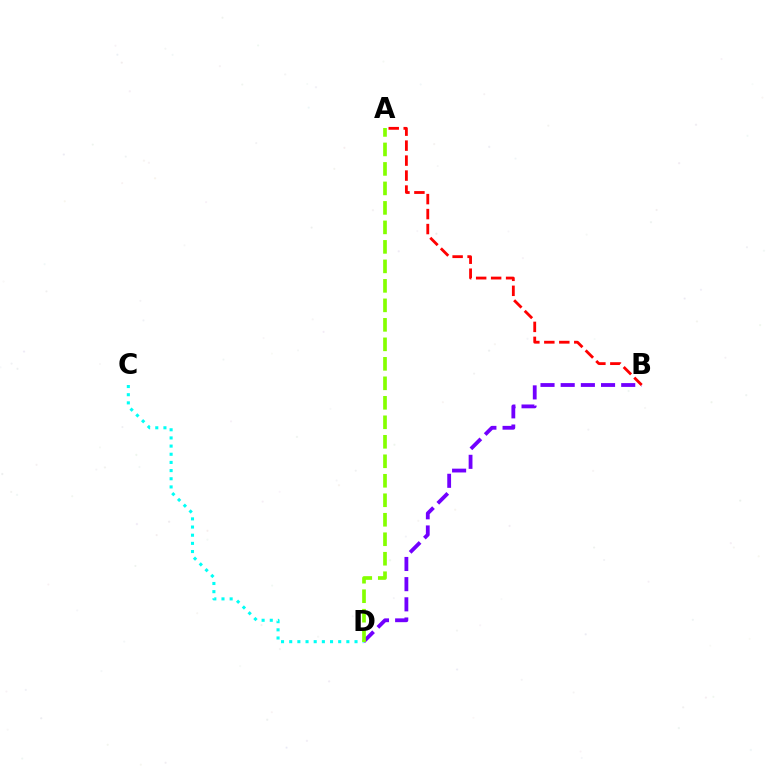{('B', 'D'): [{'color': '#7200ff', 'line_style': 'dashed', 'thickness': 2.74}], ('A', 'B'): [{'color': '#ff0000', 'line_style': 'dashed', 'thickness': 2.03}], ('C', 'D'): [{'color': '#00fff6', 'line_style': 'dotted', 'thickness': 2.22}], ('A', 'D'): [{'color': '#84ff00', 'line_style': 'dashed', 'thickness': 2.65}]}